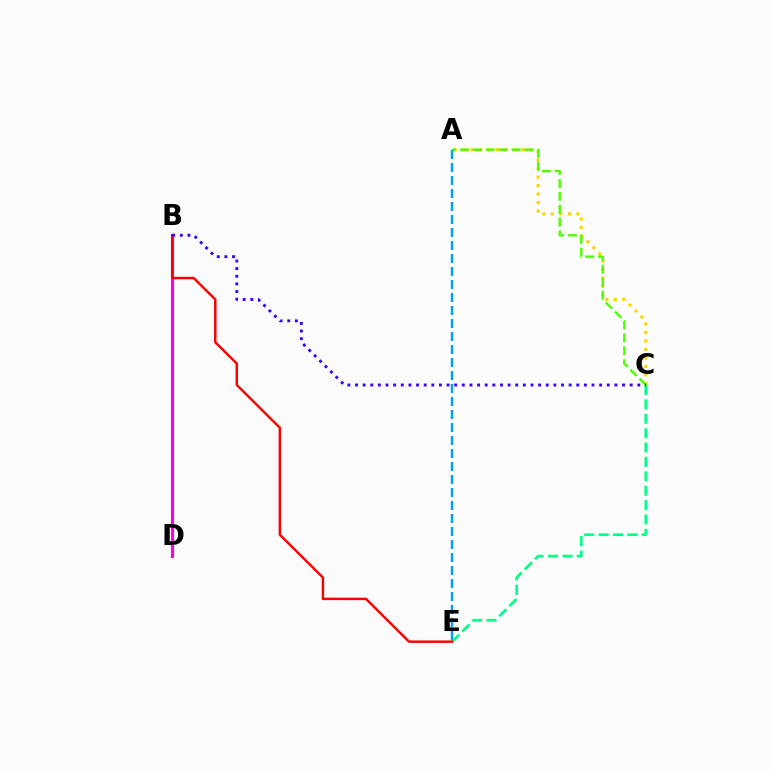{('A', 'C'): [{'color': '#ffd500', 'line_style': 'dotted', 'thickness': 2.31}, {'color': '#4fff00', 'line_style': 'dashed', 'thickness': 1.75}], ('B', 'D'): [{'color': '#ff00ed', 'line_style': 'solid', 'thickness': 2.24}], ('C', 'E'): [{'color': '#00ff86', 'line_style': 'dashed', 'thickness': 1.95}], ('B', 'E'): [{'color': '#ff0000', 'line_style': 'solid', 'thickness': 1.77}], ('B', 'C'): [{'color': '#3700ff', 'line_style': 'dotted', 'thickness': 2.07}], ('A', 'E'): [{'color': '#009eff', 'line_style': 'dashed', 'thickness': 1.77}]}